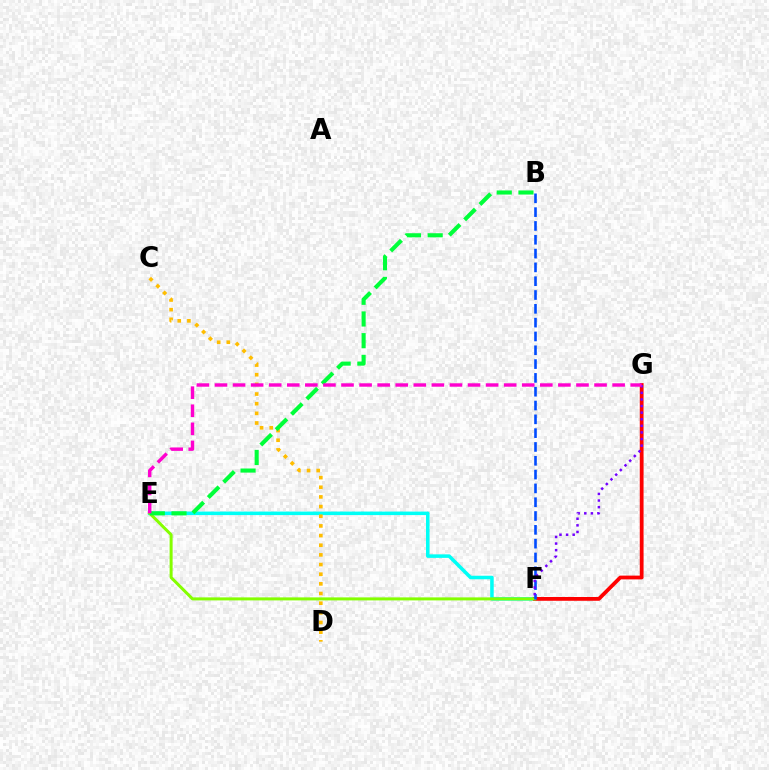{('E', 'F'): [{'color': '#00fff6', 'line_style': 'solid', 'thickness': 2.54}, {'color': '#84ff00', 'line_style': 'solid', 'thickness': 2.16}], ('F', 'G'): [{'color': '#ff0000', 'line_style': 'solid', 'thickness': 2.72}, {'color': '#7200ff', 'line_style': 'dotted', 'thickness': 1.79}], ('C', 'D'): [{'color': '#ffbd00', 'line_style': 'dotted', 'thickness': 2.62}], ('B', 'E'): [{'color': '#00ff39', 'line_style': 'dashed', 'thickness': 2.95}], ('B', 'F'): [{'color': '#004bff', 'line_style': 'dashed', 'thickness': 1.88}], ('E', 'G'): [{'color': '#ff00cf', 'line_style': 'dashed', 'thickness': 2.46}]}